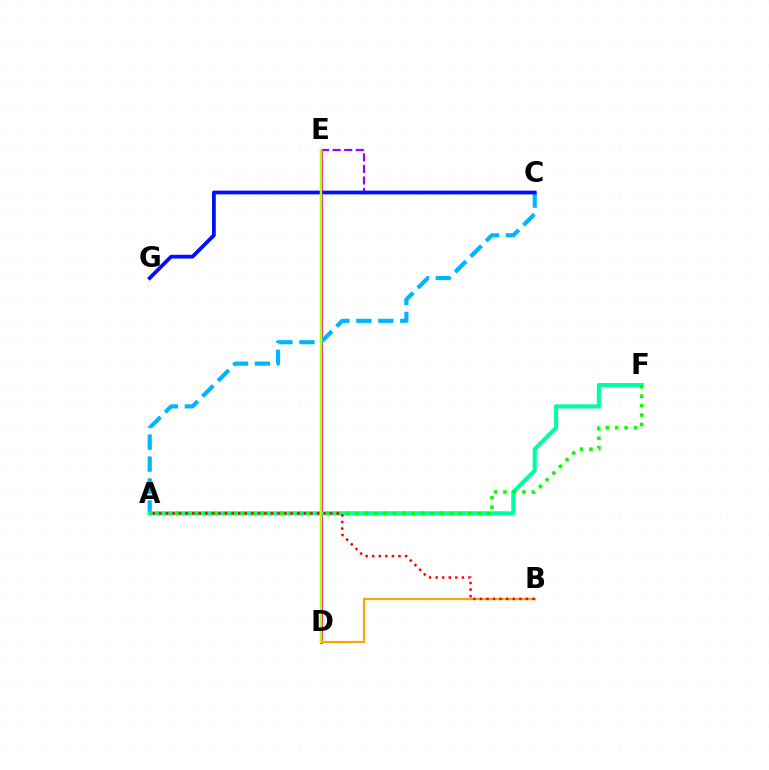{('D', 'E'): [{'color': '#ff00bd', 'line_style': 'solid', 'thickness': 2.18}, {'color': '#b3ff00', 'line_style': 'solid', 'thickness': 1.8}], ('B', 'D'): [{'color': '#ffa500', 'line_style': 'solid', 'thickness': 1.59}], ('C', 'E'): [{'color': '#9b00ff', 'line_style': 'dashed', 'thickness': 1.57}], ('A', 'C'): [{'color': '#00b5ff', 'line_style': 'dashed', 'thickness': 2.98}], ('C', 'G'): [{'color': '#0010ff', 'line_style': 'solid', 'thickness': 2.71}], ('A', 'F'): [{'color': '#00ff9d', 'line_style': 'solid', 'thickness': 2.96}, {'color': '#08ff00', 'line_style': 'dotted', 'thickness': 2.56}], ('A', 'B'): [{'color': '#ff0000', 'line_style': 'dotted', 'thickness': 1.79}]}